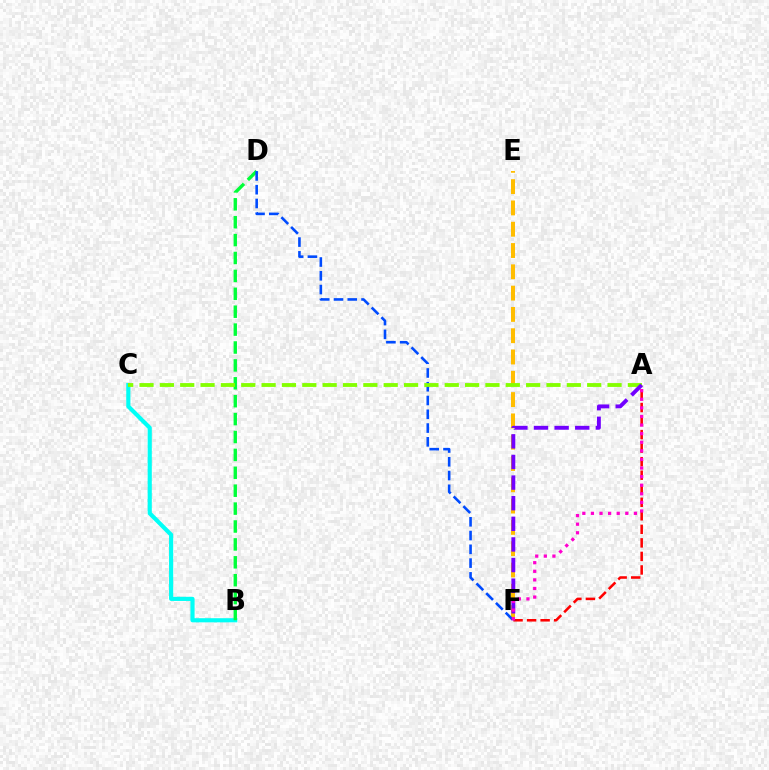{('B', 'C'): [{'color': '#00fff6', 'line_style': 'solid', 'thickness': 2.99}], ('E', 'F'): [{'color': '#ffbd00', 'line_style': 'dashed', 'thickness': 2.89}], ('B', 'D'): [{'color': '#00ff39', 'line_style': 'dashed', 'thickness': 2.43}], ('A', 'F'): [{'color': '#ff0000', 'line_style': 'dashed', 'thickness': 1.84}, {'color': '#7200ff', 'line_style': 'dashed', 'thickness': 2.8}, {'color': '#ff00cf', 'line_style': 'dotted', 'thickness': 2.34}], ('D', 'F'): [{'color': '#004bff', 'line_style': 'dashed', 'thickness': 1.87}], ('A', 'C'): [{'color': '#84ff00', 'line_style': 'dashed', 'thickness': 2.76}]}